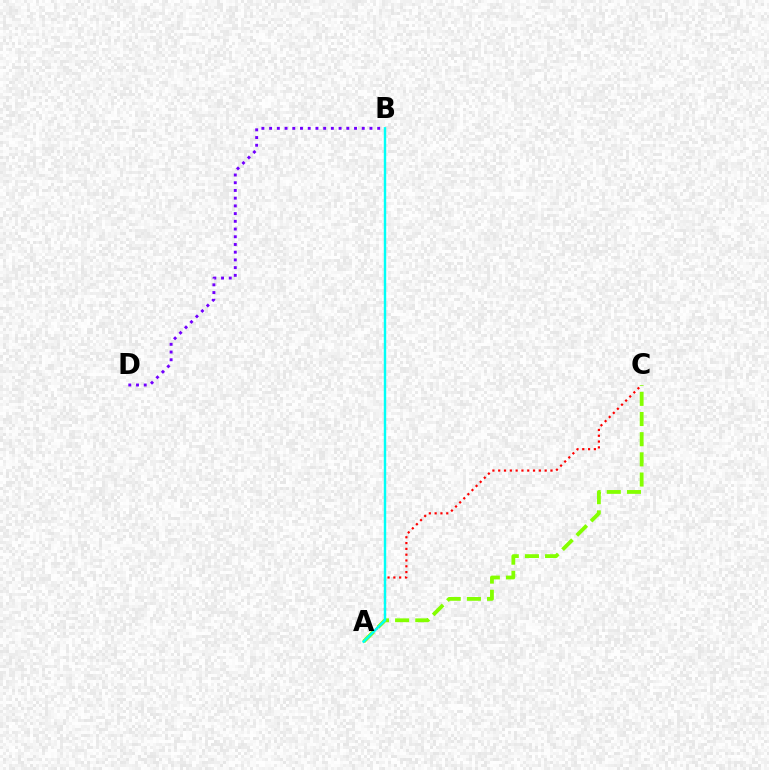{('A', 'C'): [{'color': '#ff0000', 'line_style': 'dotted', 'thickness': 1.58}, {'color': '#84ff00', 'line_style': 'dashed', 'thickness': 2.74}], ('B', 'D'): [{'color': '#7200ff', 'line_style': 'dotted', 'thickness': 2.1}], ('A', 'B'): [{'color': '#00fff6', 'line_style': 'solid', 'thickness': 1.74}]}